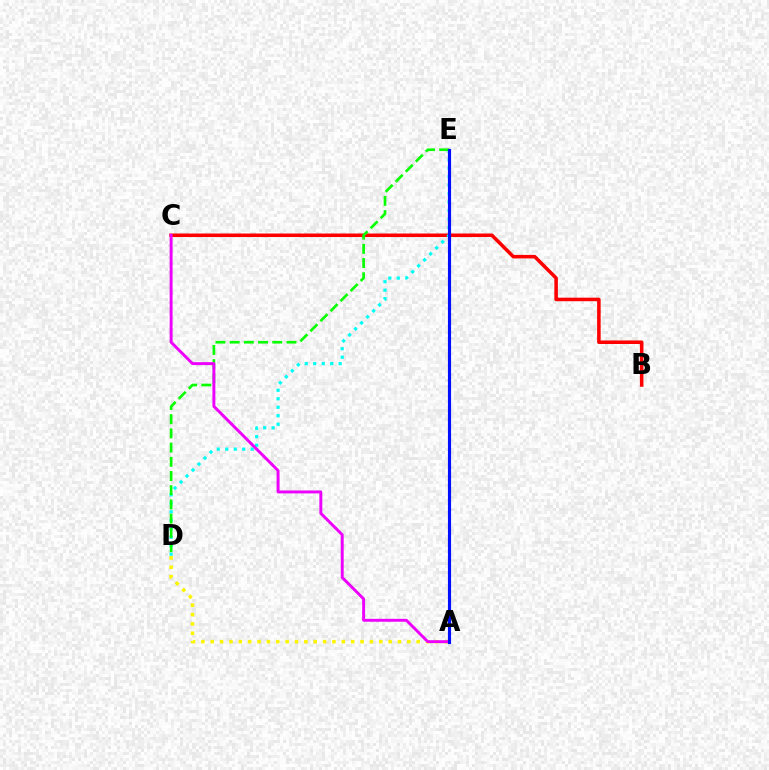{('A', 'D'): [{'color': '#fcf500', 'line_style': 'dotted', 'thickness': 2.54}], ('B', 'C'): [{'color': '#ff0000', 'line_style': 'solid', 'thickness': 2.55}], ('D', 'E'): [{'color': '#00fff6', 'line_style': 'dotted', 'thickness': 2.3}, {'color': '#08ff00', 'line_style': 'dashed', 'thickness': 1.93}], ('A', 'C'): [{'color': '#ee00ff', 'line_style': 'solid', 'thickness': 2.11}], ('A', 'E'): [{'color': '#0010ff', 'line_style': 'solid', 'thickness': 2.26}]}